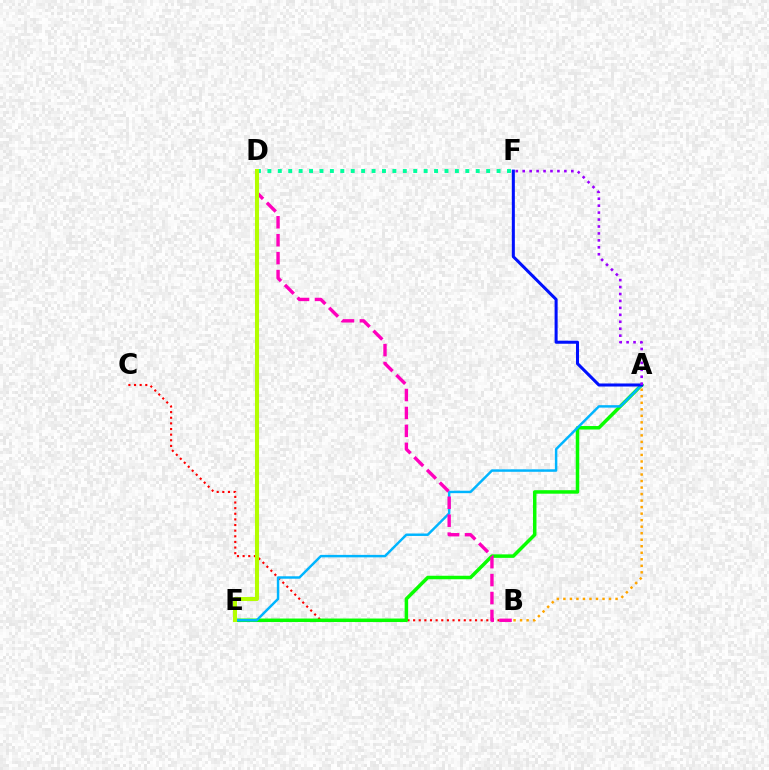{('B', 'C'): [{'color': '#ff0000', 'line_style': 'dotted', 'thickness': 1.53}], ('A', 'E'): [{'color': '#08ff00', 'line_style': 'solid', 'thickness': 2.52}, {'color': '#00b5ff', 'line_style': 'solid', 'thickness': 1.77}], ('A', 'B'): [{'color': '#ffa500', 'line_style': 'dotted', 'thickness': 1.77}], ('D', 'F'): [{'color': '#00ff9d', 'line_style': 'dotted', 'thickness': 2.83}], ('A', 'F'): [{'color': '#0010ff', 'line_style': 'solid', 'thickness': 2.19}, {'color': '#9b00ff', 'line_style': 'dotted', 'thickness': 1.89}], ('B', 'D'): [{'color': '#ff00bd', 'line_style': 'dashed', 'thickness': 2.44}], ('D', 'E'): [{'color': '#b3ff00', 'line_style': 'solid', 'thickness': 2.92}]}